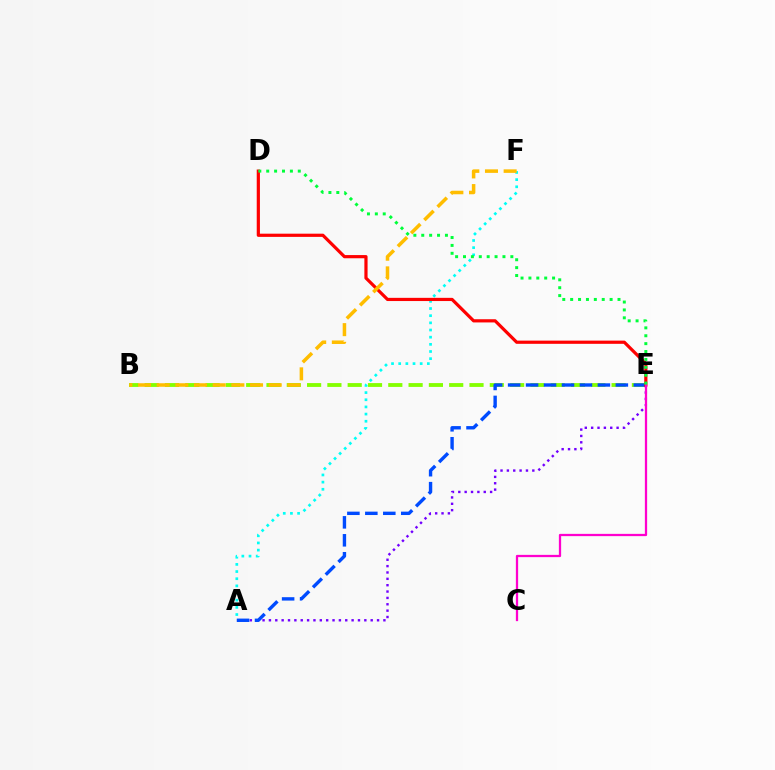{('B', 'E'): [{'color': '#84ff00', 'line_style': 'dashed', 'thickness': 2.76}], ('A', 'E'): [{'color': '#7200ff', 'line_style': 'dotted', 'thickness': 1.73}, {'color': '#004bff', 'line_style': 'dashed', 'thickness': 2.44}], ('A', 'F'): [{'color': '#00fff6', 'line_style': 'dotted', 'thickness': 1.95}], ('D', 'E'): [{'color': '#ff0000', 'line_style': 'solid', 'thickness': 2.3}, {'color': '#00ff39', 'line_style': 'dotted', 'thickness': 2.14}], ('B', 'F'): [{'color': '#ffbd00', 'line_style': 'dashed', 'thickness': 2.54}], ('C', 'E'): [{'color': '#ff00cf', 'line_style': 'solid', 'thickness': 1.63}]}